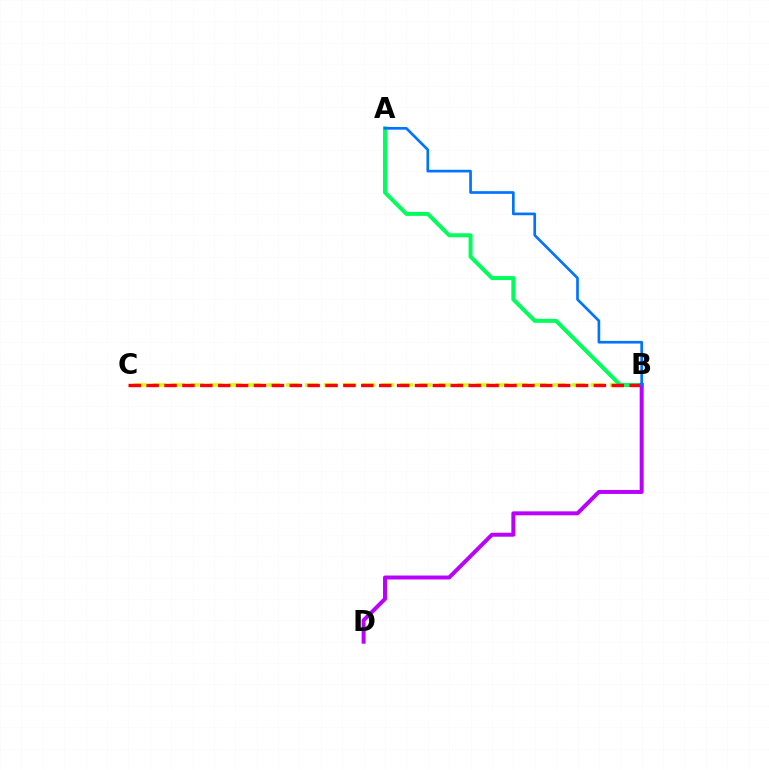{('B', 'C'): [{'color': '#d1ff00', 'line_style': 'dashed', 'thickness': 2.59}, {'color': '#ff0000', 'line_style': 'dashed', 'thickness': 2.43}], ('A', 'B'): [{'color': '#00ff5c', 'line_style': 'solid', 'thickness': 2.86}, {'color': '#0074ff', 'line_style': 'solid', 'thickness': 1.93}], ('B', 'D'): [{'color': '#b900ff', 'line_style': 'solid', 'thickness': 2.85}]}